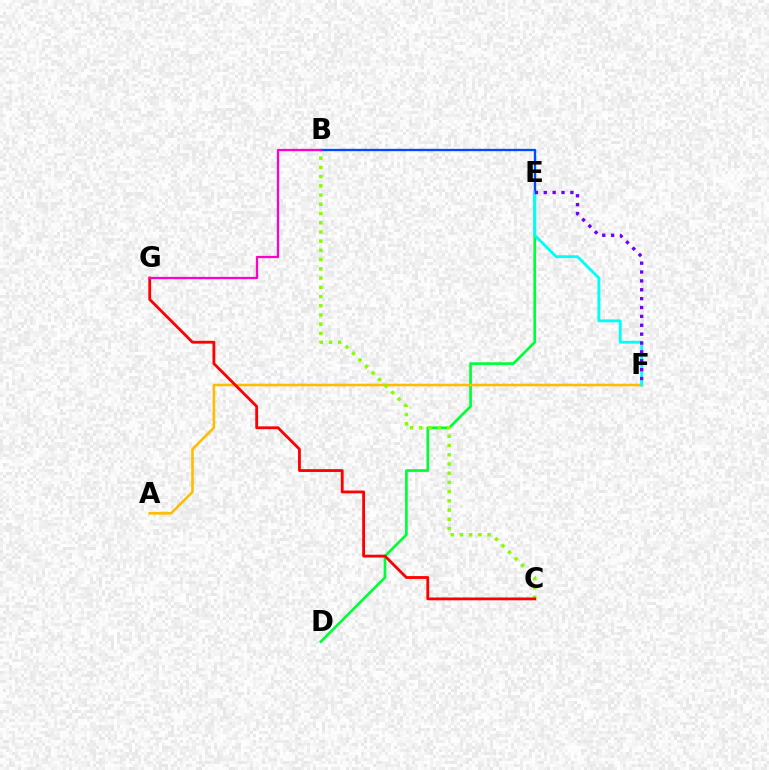{('D', 'E'): [{'color': '#00ff39', 'line_style': 'solid', 'thickness': 1.94}], ('A', 'F'): [{'color': '#ffbd00', 'line_style': 'solid', 'thickness': 1.87}], ('B', 'C'): [{'color': '#84ff00', 'line_style': 'dotted', 'thickness': 2.51}], ('C', 'G'): [{'color': '#ff0000', 'line_style': 'solid', 'thickness': 2.03}], ('B', 'E'): [{'color': '#004bff', 'line_style': 'solid', 'thickness': 1.68}], ('E', 'F'): [{'color': '#00fff6', 'line_style': 'solid', 'thickness': 2.04}, {'color': '#7200ff', 'line_style': 'dotted', 'thickness': 2.41}], ('B', 'G'): [{'color': '#ff00cf', 'line_style': 'solid', 'thickness': 1.64}]}